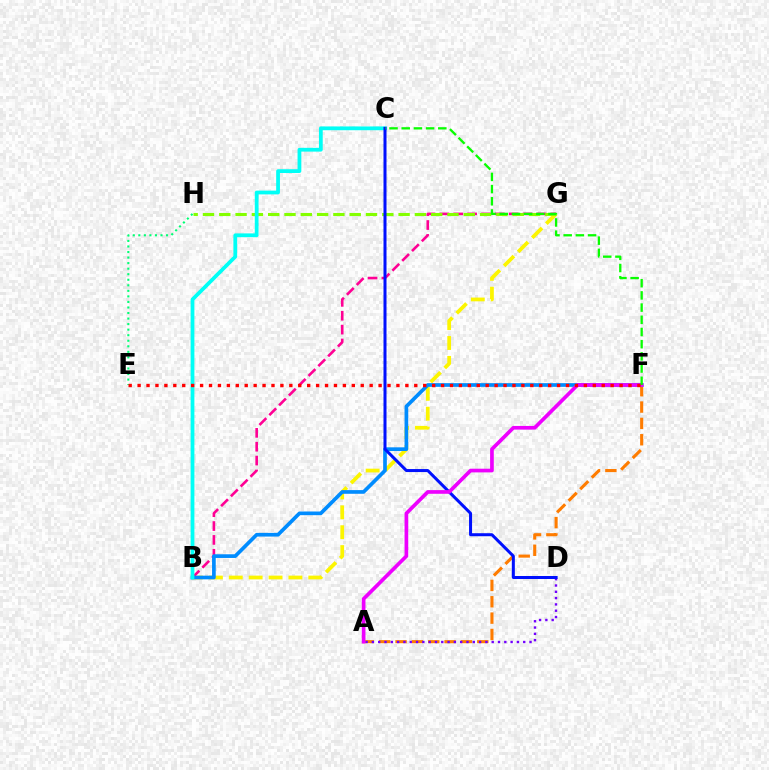{('B', 'G'): [{'color': '#fcf500', 'line_style': 'dashed', 'thickness': 2.7}, {'color': '#ff0094', 'line_style': 'dashed', 'thickness': 1.88}], ('A', 'F'): [{'color': '#ff7c00', 'line_style': 'dashed', 'thickness': 2.22}, {'color': '#ee00ff', 'line_style': 'solid', 'thickness': 2.65}], ('G', 'H'): [{'color': '#84ff00', 'line_style': 'dashed', 'thickness': 2.21}], ('B', 'F'): [{'color': '#008cff', 'line_style': 'solid', 'thickness': 2.65}], ('E', 'H'): [{'color': '#00ff74', 'line_style': 'dotted', 'thickness': 1.51}], ('B', 'C'): [{'color': '#00fff6', 'line_style': 'solid', 'thickness': 2.71}], ('A', 'D'): [{'color': '#7200ff', 'line_style': 'dotted', 'thickness': 1.71}], ('C', 'D'): [{'color': '#0010ff', 'line_style': 'solid', 'thickness': 2.17}], ('C', 'F'): [{'color': '#08ff00', 'line_style': 'dashed', 'thickness': 1.66}], ('E', 'F'): [{'color': '#ff0000', 'line_style': 'dotted', 'thickness': 2.42}]}